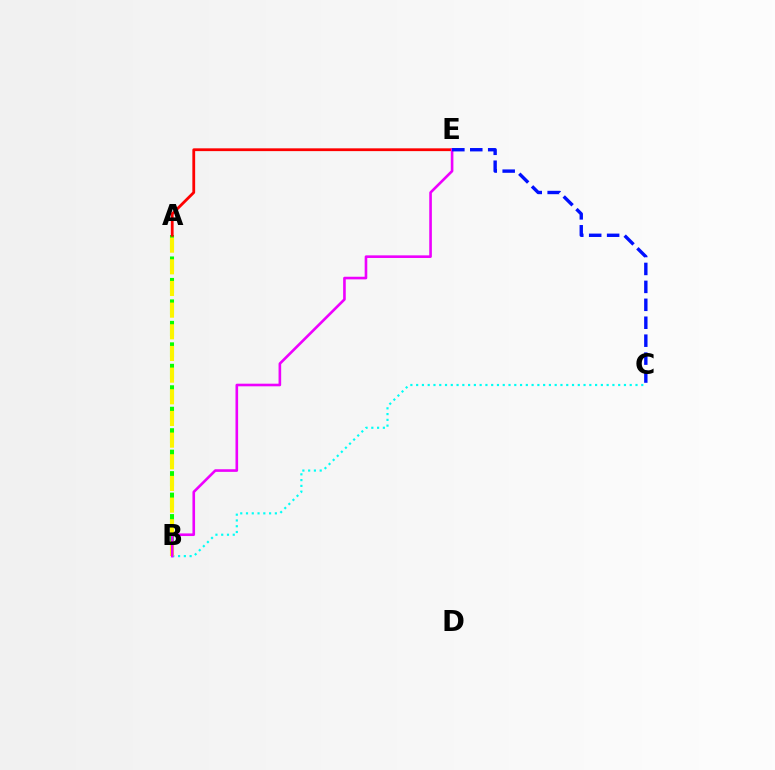{('A', 'B'): [{'color': '#08ff00', 'line_style': 'dashed', 'thickness': 2.92}, {'color': '#fcf500', 'line_style': 'dashed', 'thickness': 2.94}], ('B', 'C'): [{'color': '#00fff6', 'line_style': 'dotted', 'thickness': 1.57}], ('A', 'E'): [{'color': '#ff0000', 'line_style': 'solid', 'thickness': 2.01}], ('B', 'E'): [{'color': '#ee00ff', 'line_style': 'solid', 'thickness': 1.89}], ('C', 'E'): [{'color': '#0010ff', 'line_style': 'dashed', 'thickness': 2.44}]}